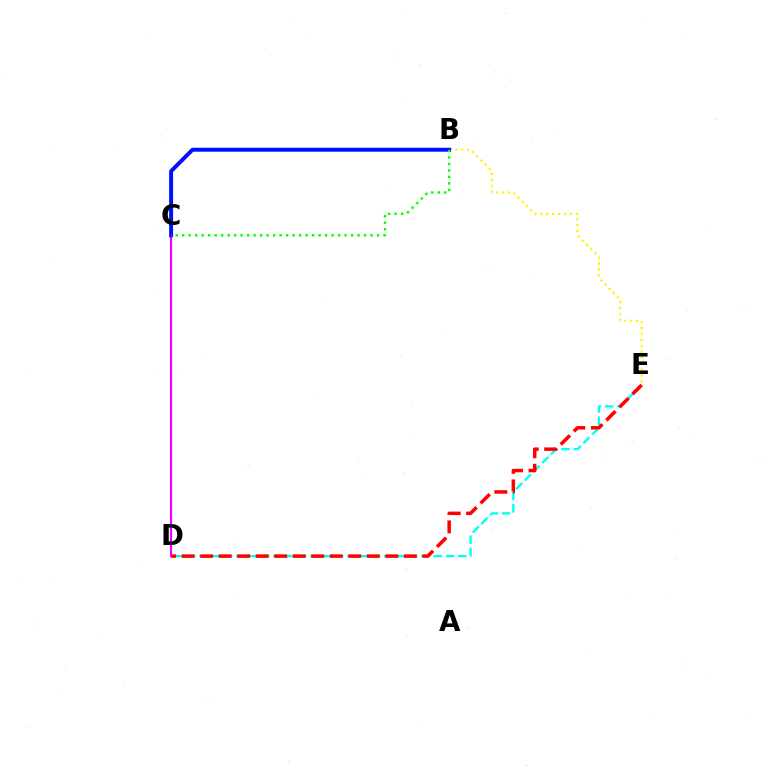{('D', 'E'): [{'color': '#00fff6', 'line_style': 'dashed', 'thickness': 1.67}, {'color': '#ff0000', 'line_style': 'dashed', 'thickness': 2.52}], ('B', 'E'): [{'color': '#fcf500', 'line_style': 'dotted', 'thickness': 1.61}], ('C', 'D'): [{'color': '#ee00ff', 'line_style': 'solid', 'thickness': 1.54}], ('B', 'C'): [{'color': '#0010ff', 'line_style': 'solid', 'thickness': 2.84}, {'color': '#08ff00', 'line_style': 'dotted', 'thickness': 1.76}]}